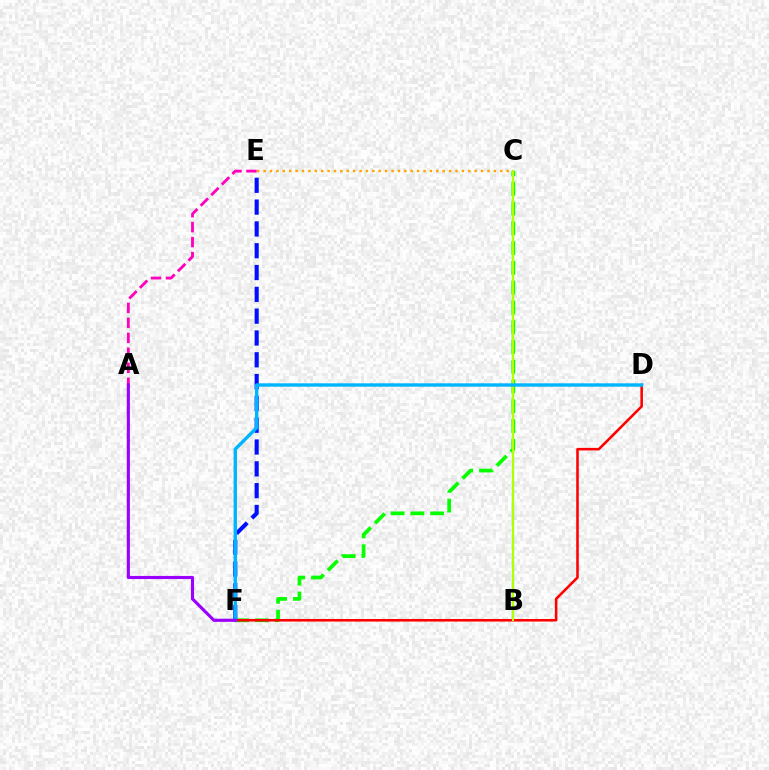{('B', 'C'): [{'color': '#00ff9d', 'line_style': 'solid', 'thickness': 1.58}, {'color': '#b3ff00', 'line_style': 'solid', 'thickness': 1.53}], ('C', 'F'): [{'color': '#08ff00', 'line_style': 'dashed', 'thickness': 2.69}], ('D', 'F'): [{'color': '#ff0000', 'line_style': 'solid', 'thickness': 1.84}, {'color': '#00b5ff', 'line_style': 'solid', 'thickness': 2.44}], ('A', 'E'): [{'color': '#ff00bd', 'line_style': 'dashed', 'thickness': 2.04}], ('E', 'F'): [{'color': '#0010ff', 'line_style': 'dashed', 'thickness': 2.96}], ('C', 'E'): [{'color': '#ffa500', 'line_style': 'dotted', 'thickness': 1.74}], ('A', 'F'): [{'color': '#9b00ff', 'line_style': 'solid', 'thickness': 2.26}]}